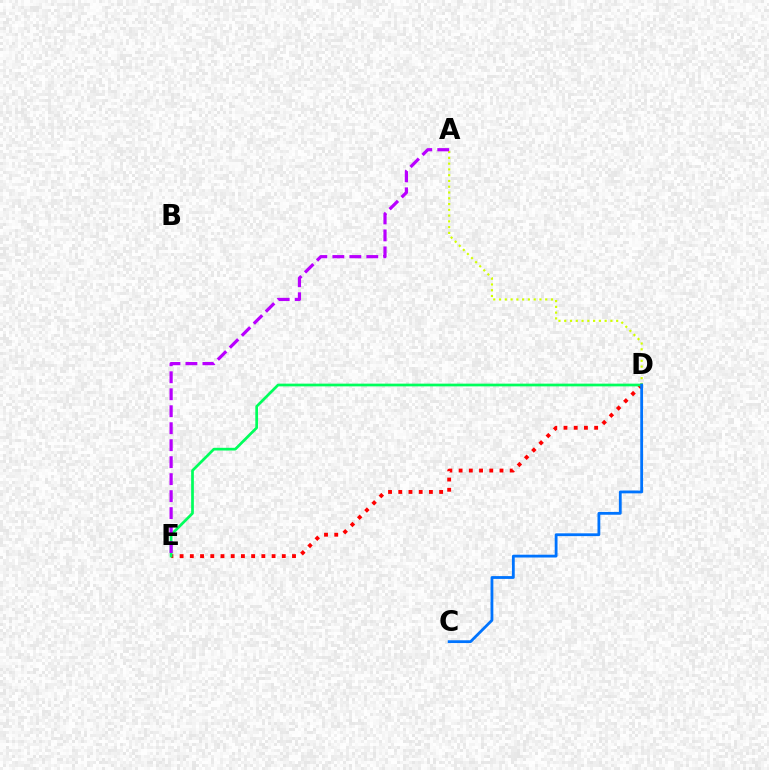{('A', 'D'): [{'color': '#d1ff00', 'line_style': 'dotted', 'thickness': 1.57}], ('D', 'E'): [{'color': '#ff0000', 'line_style': 'dotted', 'thickness': 2.78}, {'color': '#00ff5c', 'line_style': 'solid', 'thickness': 1.96}], ('A', 'E'): [{'color': '#b900ff', 'line_style': 'dashed', 'thickness': 2.31}], ('C', 'D'): [{'color': '#0074ff', 'line_style': 'solid', 'thickness': 2.02}]}